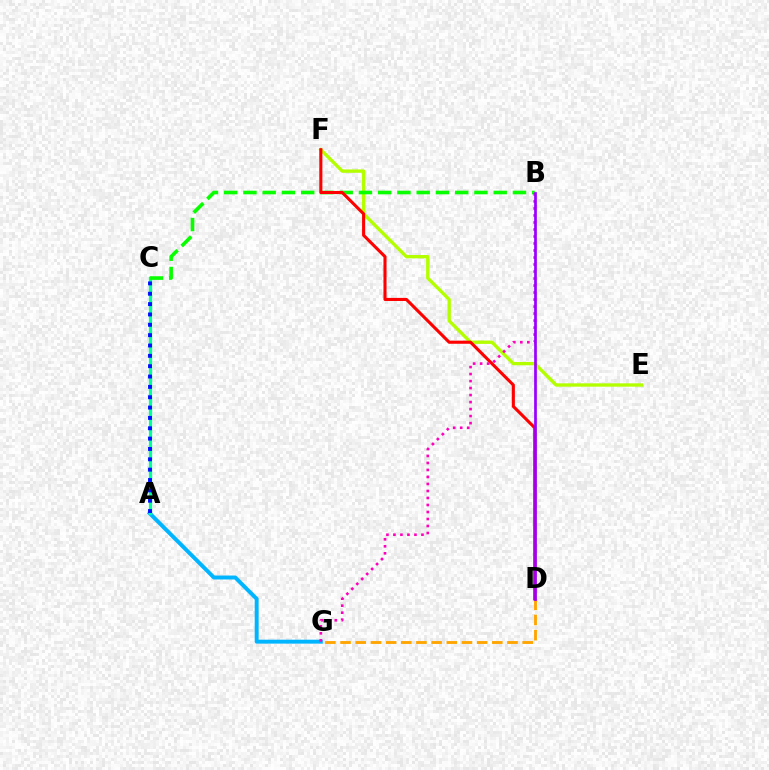{('D', 'G'): [{'color': '#ffa500', 'line_style': 'dashed', 'thickness': 2.06}], ('A', 'G'): [{'color': '#00b5ff', 'line_style': 'solid', 'thickness': 2.84}], ('E', 'F'): [{'color': '#b3ff00', 'line_style': 'solid', 'thickness': 2.41}], ('A', 'C'): [{'color': '#00ff9d', 'line_style': 'solid', 'thickness': 2.33}, {'color': '#0010ff', 'line_style': 'dotted', 'thickness': 2.81}], ('B', 'C'): [{'color': '#08ff00', 'line_style': 'dashed', 'thickness': 2.62}], ('D', 'F'): [{'color': '#ff0000', 'line_style': 'solid', 'thickness': 2.22}], ('B', 'G'): [{'color': '#ff00bd', 'line_style': 'dotted', 'thickness': 1.9}], ('B', 'D'): [{'color': '#9b00ff', 'line_style': 'solid', 'thickness': 1.96}]}